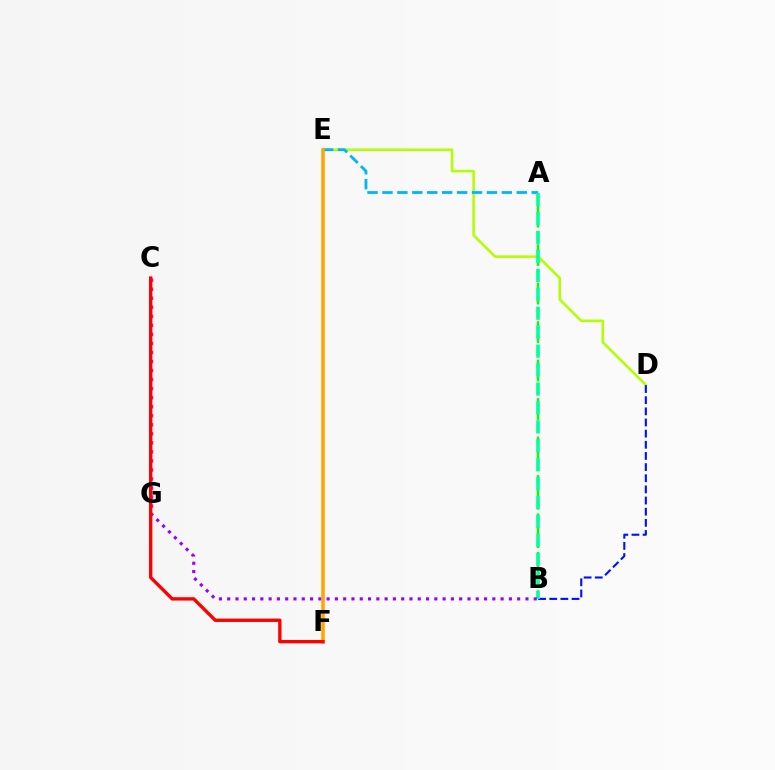{('D', 'E'): [{'color': '#b3ff00', 'line_style': 'solid', 'thickness': 1.84}], ('A', 'B'): [{'color': '#08ff00', 'line_style': 'dashed', 'thickness': 1.74}, {'color': '#00ff9d', 'line_style': 'dashed', 'thickness': 2.57}], ('A', 'E'): [{'color': '#00b5ff', 'line_style': 'dashed', 'thickness': 2.03}], ('C', 'G'): [{'color': '#ff00bd', 'line_style': 'dotted', 'thickness': 2.45}], ('B', 'D'): [{'color': '#0010ff', 'line_style': 'dashed', 'thickness': 1.51}], ('B', 'G'): [{'color': '#9b00ff', 'line_style': 'dotted', 'thickness': 2.25}], ('E', 'F'): [{'color': '#ffa500', 'line_style': 'solid', 'thickness': 2.55}], ('C', 'F'): [{'color': '#ff0000', 'line_style': 'solid', 'thickness': 2.41}]}